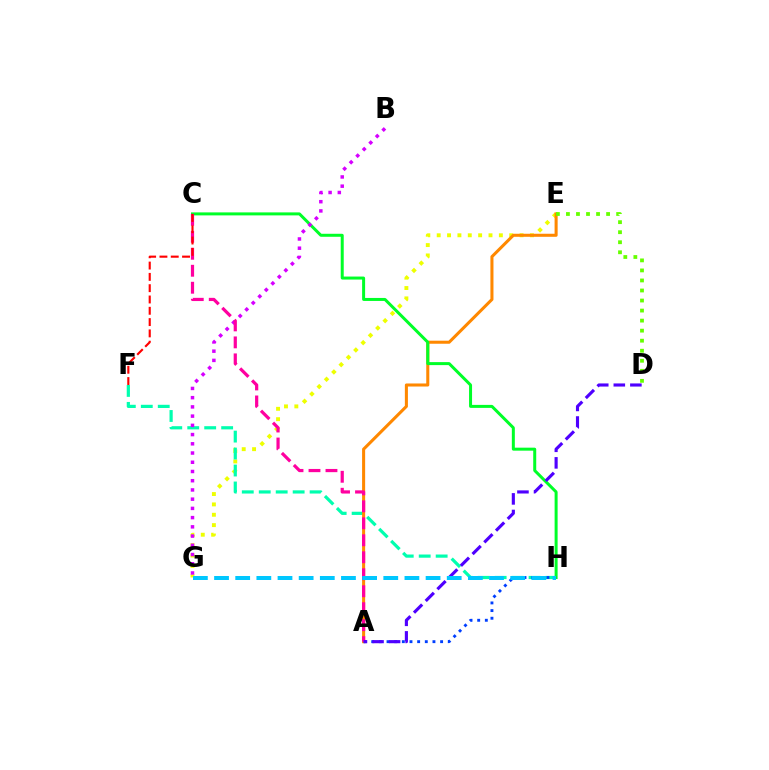{('E', 'G'): [{'color': '#eeff00', 'line_style': 'dotted', 'thickness': 2.81}], ('F', 'H'): [{'color': '#00ffaf', 'line_style': 'dashed', 'thickness': 2.3}], ('A', 'E'): [{'color': '#ff8800', 'line_style': 'solid', 'thickness': 2.2}], ('D', 'E'): [{'color': '#66ff00', 'line_style': 'dotted', 'thickness': 2.73}], ('C', 'H'): [{'color': '#00ff27', 'line_style': 'solid', 'thickness': 2.16}], ('B', 'G'): [{'color': '#d600ff', 'line_style': 'dotted', 'thickness': 2.51}], ('A', 'H'): [{'color': '#003fff', 'line_style': 'dotted', 'thickness': 2.08}], ('A', 'C'): [{'color': '#ff00a0', 'line_style': 'dashed', 'thickness': 2.31}], ('A', 'D'): [{'color': '#4f00ff', 'line_style': 'dashed', 'thickness': 2.25}], ('G', 'H'): [{'color': '#00c7ff', 'line_style': 'dashed', 'thickness': 2.87}], ('C', 'F'): [{'color': '#ff0000', 'line_style': 'dashed', 'thickness': 1.54}]}